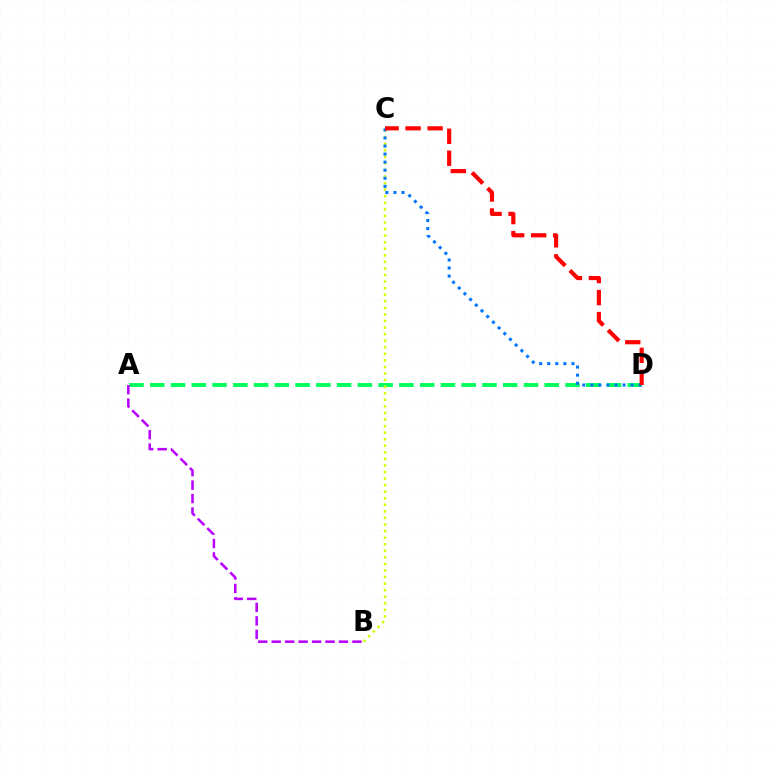{('A', 'D'): [{'color': '#00ff5c', 'line_style': 'dashed', 'thickness': 2.82}], ('A', 'B'): [{'color': '#b900ff', 'line_style': 'dashed', 'thickness': 1.83}], ('B', 'C'): [{'color': '#d1ff00', 'line_style': 'dotted', 'thickness': 1.78}], ('C', 'D'): [{'color': '#0074ff', 'line_style': 'dotted', 'thickness': 2.19}, {'color': '#ff0000', 'line_style': 'dashed', 'thickness': 2.99}]}